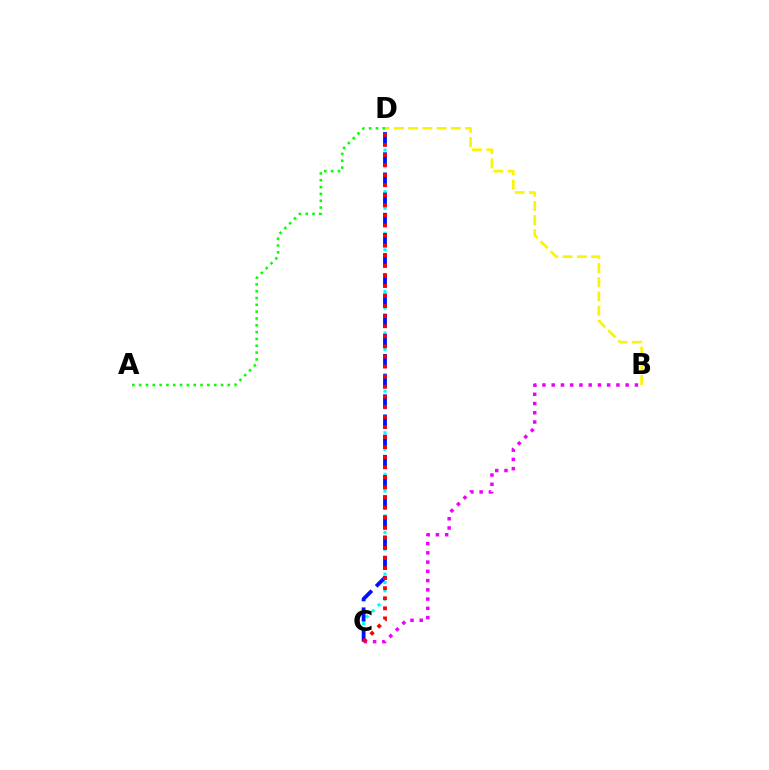{('C', 'D'): [{'color': '#00fff6', 'line_style': 'dotted', 'thickness': 2.26}, {'color': '#0010ff', 'line_style': 'dashed', 'thickness': 2.74}, {'color': '#ff0000', 'line_style': 'dotted', 'thickness': 2.74}], ('B', 'D'): [{'color': '#fcf500', 'line_style': 'dashed', 'thickness': 1.93}], ('A', 'D'): [{'color': '#08ff00', 'line_style': 'dotted', 'thickness': 1.85}], ('B', 'C'): [{'color': '#ee00ff', 'line_style': 'dotted', 'thickness': 2.51}]}